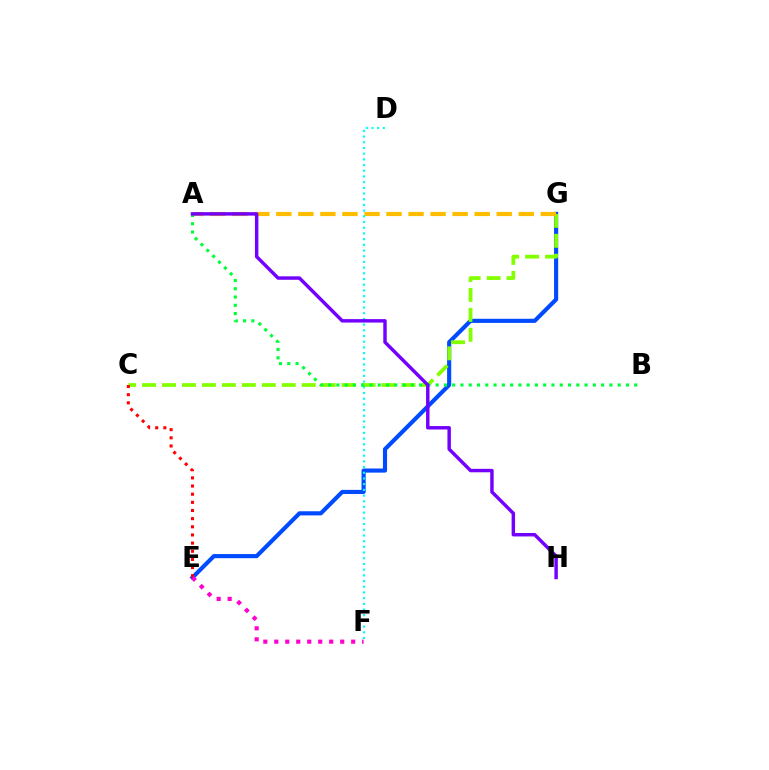{('E', 'G'): [{'color': '#004bff', 'line_style': 'solid', 'thickness': 2.97}], ('C', 'G'): [{'color': '#84ff00', 'line_style': 'dashed', 'thickness': 2.71}], ('C', 'E'): [{'color': '#ff0000', 'line_style': 'dotted', 'thickness': 2.22}], ('A', 'G'): [{'color': '#ffbd00', 'line_style': 'dashed', 'thickness': 2.99}], ('D', 'F'): [{'color': '#00fff6', 'line_style': 'dotted', 'thickness': 1.55}], ('A', 'B'): [{'color': '#00ff39', 'line_style': 'dotted', 'thickness': 2.25}], ('E', 'F'): [{'color': '#ff00cf', 'line_style': 'dotted', 'thickness': 2.98}], ('A', 'H'): [{'color': '#7200ff', 'line_style': 'solid', 'thickness': 2.48}]}